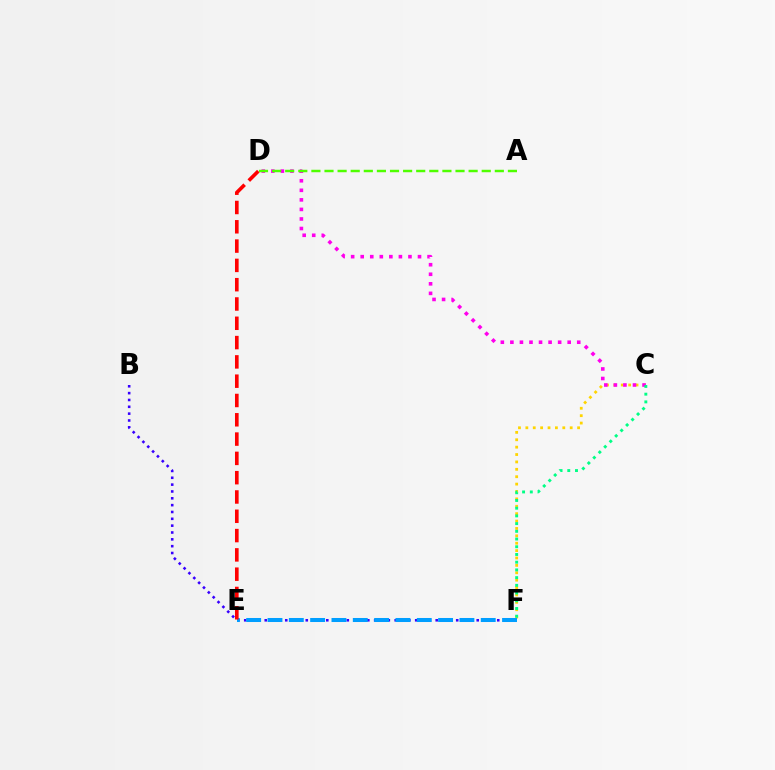{('C', 'F'): [{'color': '#ffd500', 'line_style': 'dotted', 'thickness': 2.01}, {'color': '#00ff86', 'line_style': 'dotted', 'thickness': 2.1}], ('B', 'F'): [{'color': '#3700ff', 'line_style': 'dotted', 'thickness': 1.86}], ('E', 'F'): [{'color': '#009eff', 'line_style': 'dashed', 'thickness': 2.9}], ('C', 'D'): [{'color': '#ff00ed', 'line_style': 'dotted', 'thickness': 2.59}], ('D', 'E'): [{'color': '#ff0000', 'line_style': 'dashed', 'thickness': 2.62}], ('A', 'D'): [{'color': '#4fff00', 'line_style': 'dashed', 'thickness': 1.78}]}